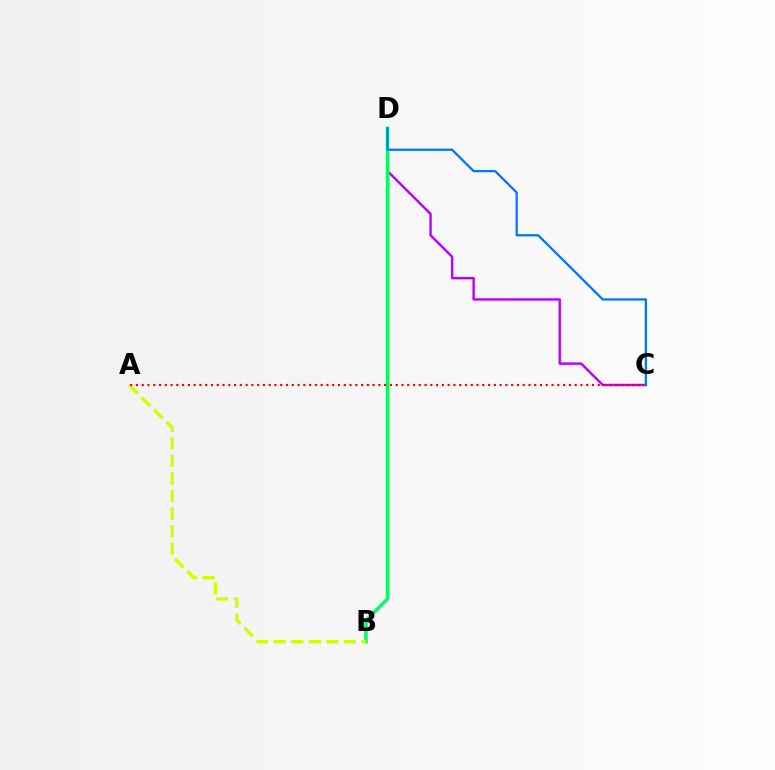{('C', 'D'): [{'color': '#b900ff', 'line_style': 'solid', 'thickness': 1.73}, {'color': '#0074ff', 'line_style': 'solid', 'thickness': 1.63}], ('B', 'D'): [{'color': '#00ff5c', 'line_style': 'solid', 'thickness': 2.49}], ('A', 'B'): [{'color': '#d1ff00', 'line_style': 'dashed', 'thickness': 2.38}], ('A', 'C'): [{'color': '#ff0000', 'line_style': 'dotted', 'thickness': 1.57}]}